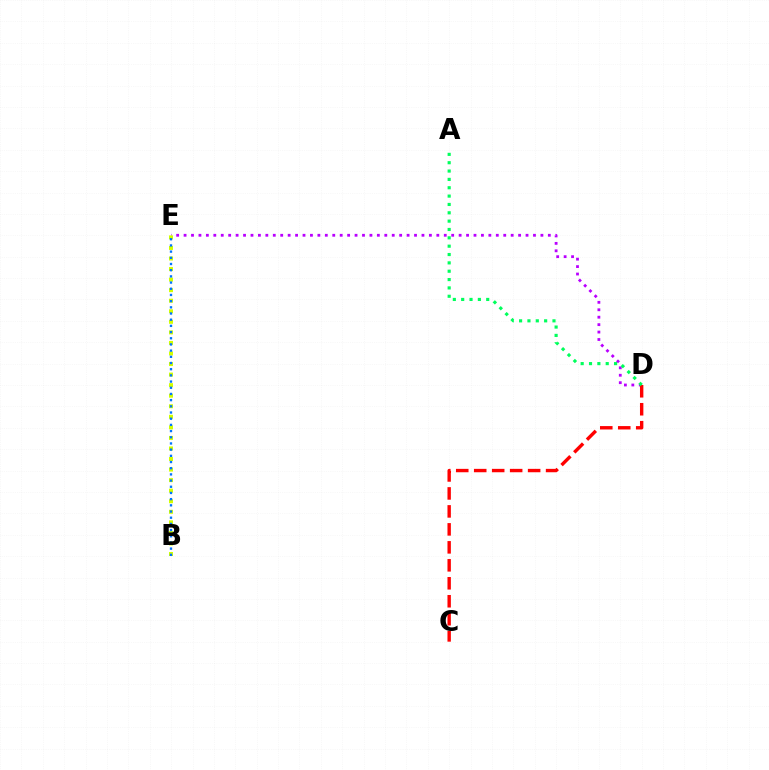{('D', 'E'): [{'color': '#b900ff', 'line_style': 'dotted', 'thickness': 2.02}], ('B', 'E'): [{'color': '#d1ff00', 'line_style': 'dotted', 'thickness': 2.87}, {'color': '#0074ff', 'line_style': 'dotted', 'thickness': 1.68}], ('C', 'D'): [{'color': '#ff0000', 'line_style': 'dashed', 'thickness': 2.44}], ('A', 'D'): [{'color': '#00ff5c', 'line_style': 'dotted', 'thickness': 2.27}]}